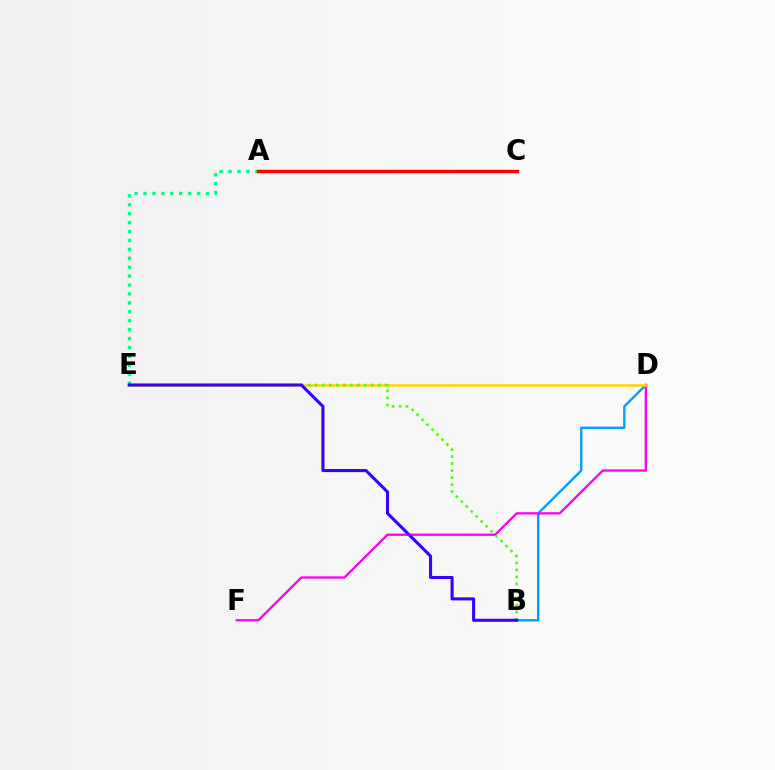{('A', 'E'): [{'color': '#00ff86', 'line_style': 'dotted', 'thickness': 2.42}], ('B', 'D'): [{'color': '#009eff', 'line_style': 'solid', 'thickness': 1.7}], ('D', 'F'): [{'color': '#ff00ed', 'line_style': 'solid', 'thickness': 1.66}], ('A', 'C'): [{'color': '#ff0000', 'line_style': 'solid', 'thickness': 2.45}], ('D', 'E'): [{'color': '#ffd500', 'line_style': 'solid', 'thickness': 1.84}], ('B', 'E'): [{'color': '#4fff00', 'line_style': 'dotted', 'thickness': 1.9}, {'color': '#3700ff', 'line_style': 'solid', 'thickness': 2.21}]}